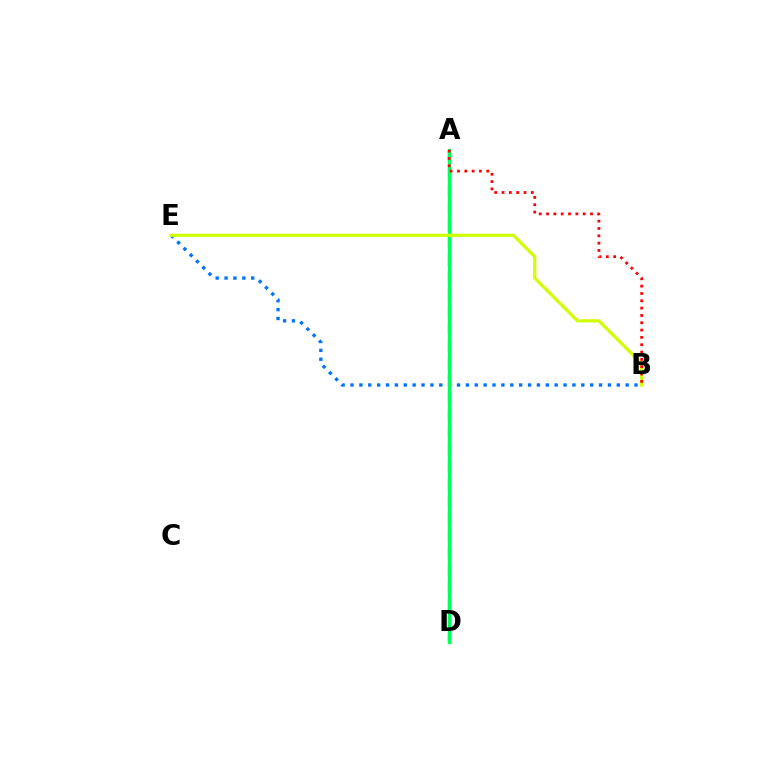{('B', 'E'): [{'color': '#0074ff', 'line_style': 'dotted', 'thickness': 2.41}, {'color': '#d1ff00', 'line_style': 'solid', 'thickness': 2.28}], ('A', 'D'): [{'color': '#b900ff', 'line_style': 'dashed', 'thickness': 2.34}, {'color': '#00ff5c', 'line_style': 'solid', 'thickness': 2.36}], ('A', 'B'): [{'color': '#ff0000', 'line_style': 'dotted', 'thickness': 1.99}]}